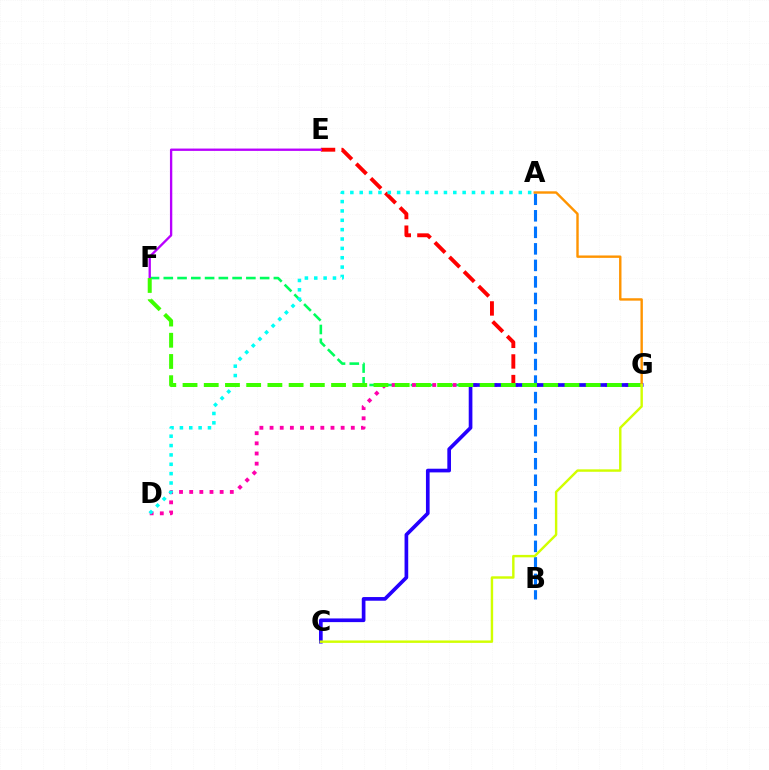{('E', 'G'): [{'color': '#ff0000', 'line_style': 'dashed', 'thickness': 2.8}], ('F', 'G'): [{'color': '#00ff5c', 'line_style': 'dashed', 'thickness': 1.87}, {'color': '#3dff00', 'line_style': 'dashed', 'thickness': 2.88}], ('D', 'G'): [{'color': '#ff00ac', 'line_style': 'dotted', 'thickness': 2.76}], ('C', 'G'): [{'color': '#2500ff', 'line_style': 'solid', 'thickness': 2.65}, {'color': '#d1ff00', 'line_style': 'solid', 'thickness': 1.74}], ('E', 'F'): [{'color': '#b900ff', 'line_style': 'solid', 'thickness': 1.68}], ('A', 'B'): [{'color': '#0074ff', 'line_style': 'dashed', 'thickness': 2.25}], ('A', 'D'): [{'color': '#00fff6', 'line_style': 'dotted', 'thickness': 2.54}], ('A', 'G'): [{'color': '#ff9400', 'line_style': 'solid', 'thickness': 1.73}]}